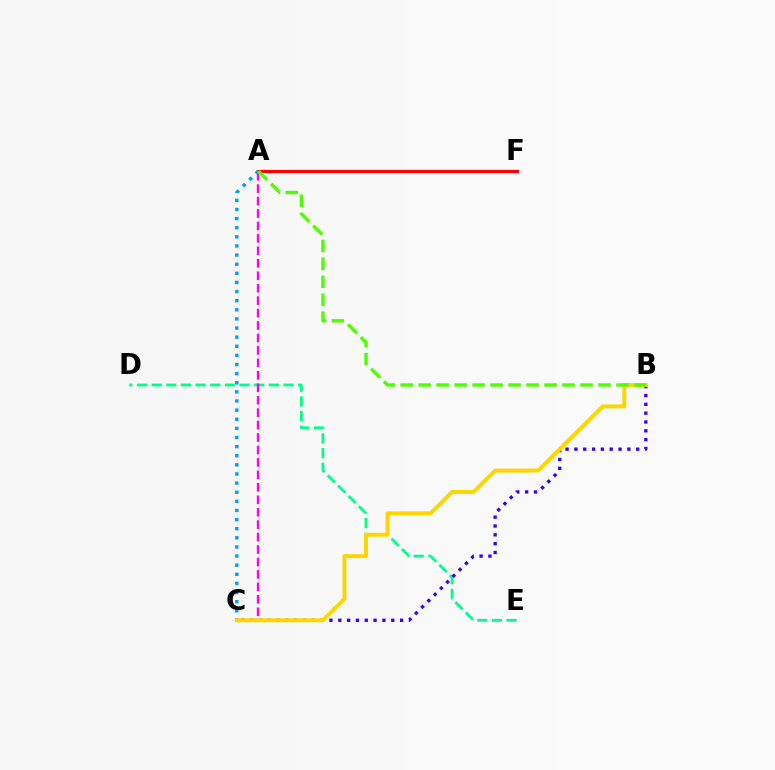{('D', 'E'): [{'color': '#00ff86', 'line_style': 'dashed', 'thickness': 1.99}], ('A', 'C'): [{'color': '#ff00ed', 'line_style': 'dashed', 'thickness': 1.69}, {'color': '#009eff', 'line_style': 'dotted', 'thickness': 2.48}], ('A', 'F'): [{'color': '#ff0000', 'line_style': 'solid', 'thickness': 2.31}], ('B', 'C'): [{'color': '#3700ff', 'line_style': 'dotted', 'thickness': 2.4}, {'color': '#ffd500', 'line_style': 'solid', 'thickness': 2.85}], ('A', 'B'): [{'color': '#4fff00', 'line_style': 'dashed', 'thickness': 2.44}]}